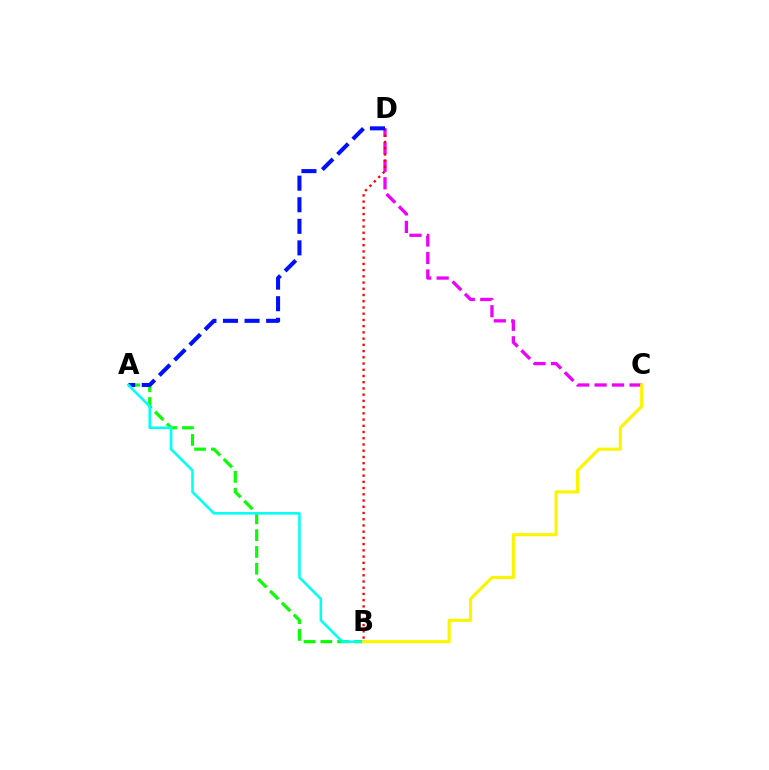{('A', 'B'): [{'color': '#08ff00', 'line_style': 'dashed', 'thickness': 2.28}, {'color': '#00fff6', 'line_style': 'solid', 'thickness': 1.84}], ('C', 'D'): [{'color': '#ee00ff', 'line_style': 'dashed', 'thickness': 2.38}], ('B', 'D'): [{'color': '#ff0000', 'line_style': 'dotted', 'thickness': 1.69}], ('A', 'D'): [{'color': '#0010ff', 'line_style': 'dashed', 'thickness': 2.93}], ('B', 'C'): [{'color': '#fcf500', 'line_style': 'solid', 'thickness': 2.25}]}